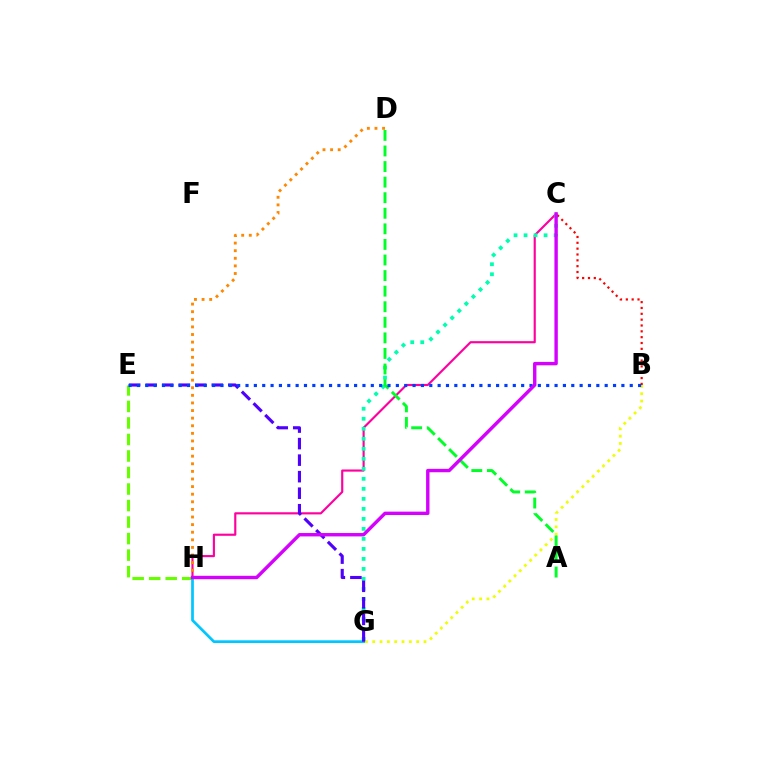{('E', 'H'): [{'color': '#66ff00', 'line_style': 'dashed', 'thickness': 2.24}], ('B', 'G'): [{'color': '#eeff00', 'line_style': 'dotted', 'thickness': 1.99}], ('C', 'H'): [{'color': '#ff00a0', 'line_style': 'solid', 'thickness': 1.55}, {'color': '#d600ff', 'line_style': 'solid', 'thickness': 2.44}], ('G', 'H'): [{'color': '#00c7ff', 'line_style': 'solid', 'thickness': 1.96}], ('C', 'G'): [{'color': '#00ffaf', 'line_style': 'dotted', 'thickness': 2.72}], ('D', 'H'): [{'color': '#ff8800', 'line_style': 'dotted', 'thickness': 2.07}], ('B', 'C'): [{'color': '#ff0000', 'line_style': 'dotted', 'thickness': 1.59}], ('E', 'G'): [{'color': '#4f00ff', 'line_style': 'dashed', 'thickness': 2.25}], ('A', 'D'): [{'color': '#00ff27', 'line_style': 'dashed', 'thickness': 2.12}], ('B', 'E'): [{'color': '#003fff', 'line_style': 'dotted', 'thickness': 2.27}]}